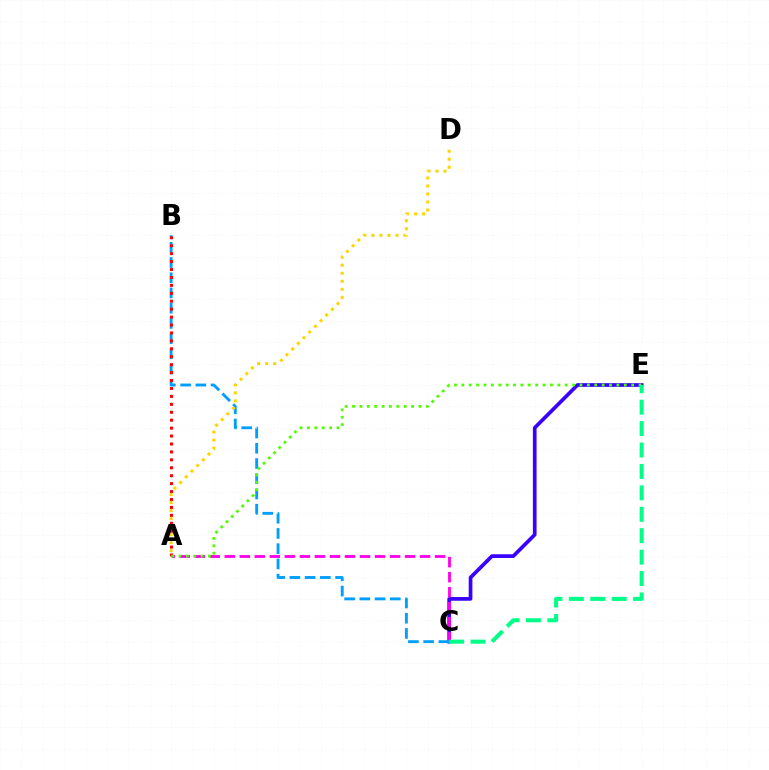{('C', 'E'): [{'color': '#3700ff', 'line_style': 'solid', 'thickness': 2.65}, {'color': '#00ff86', 'line_style': 'dashed', 'thickness': 2.91}], ('A', 'C'): [{'color': '#ff00ed', 'line_style': 'dashed', 'thickness': 2.04}], ('B', 'C'): [{'color': '#009eff', 'line_style': 'dashed', 'thickness': 2.07}], ('A', 'B'): [{'color': '#ff0000', 'line_style': 'dotted', 'thickness': 2.15}], ('A', 'E'): [{'color': '#4fff00', 'line_style': 'dotted', 'thickness': 2.01}], ('A', 'D'): [{'color': '#ffd500', 'line_style': 'dotted', 'thickness': 2.18}]}